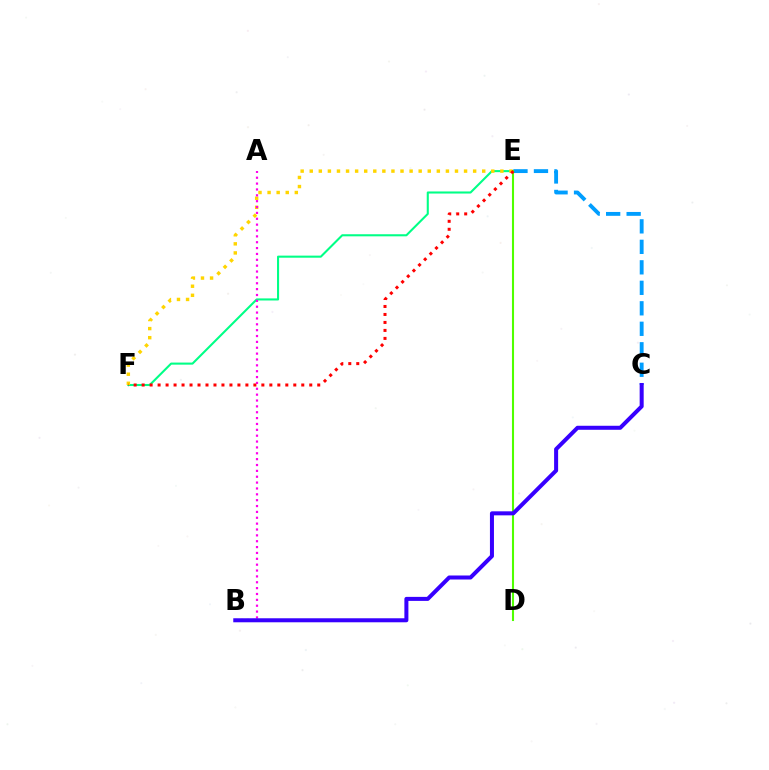{('E', 'F'): [{'color': '#00ff86', 'line_style': 'solid', 'thickness': 1.5}, {'color': '#ffd500', 'line_style': 'dotted', 'thickness': 2.47}, {'color': '#ff0000', 'line_style': 'dotted', 'thickness': 2.17}], ('C', 'E'): [{'color': '#009eff', 'line_style': 'dashed', 'thickness': 2.78}], ('D', 'E'): [{'color': '#4fff00', 'line_style': 'solid', 'thickness': 1.5}], ('A', 'B'): [{'color': '#ff00ed', 'line_style': 'dotted', 'thickness': 1.59}], ('B', 'C'): [{'color': '#3700ff', 'line_style': 'solid', 'thickness': 2.89}]}